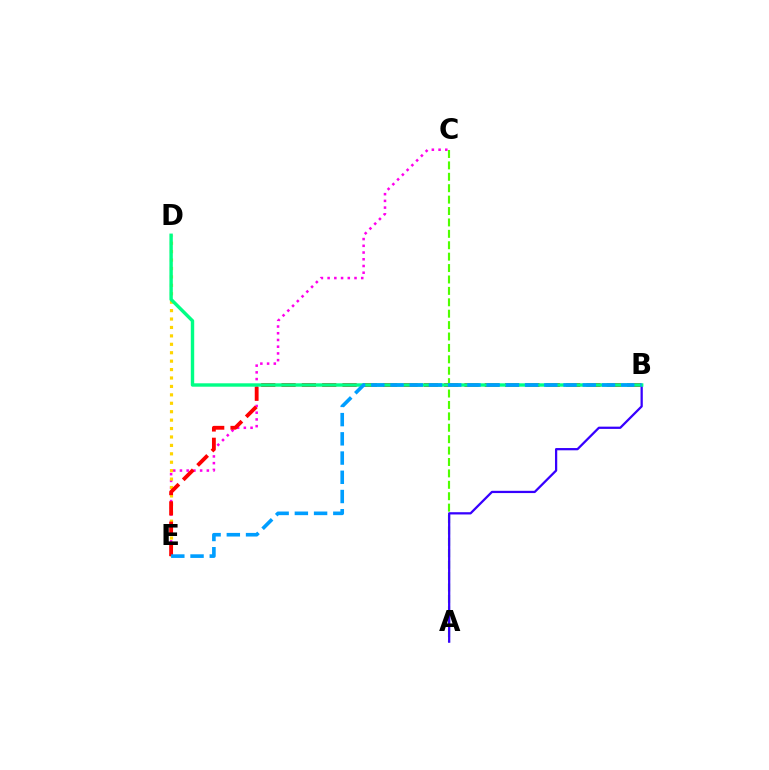{('C', 'E'): [{'color': '#ff00ed', 'line_style': 'dotted', 'thickness': 1.83}], ('A', 'C'): [{'color': '#4fff00', 'line_style': 'dashed', 'thickness': 1.55}], ('D', 'E'): [{'color': '#ffd500', 'line_style': 'dotted', 'thickness': 2.29}], ('A', 'B'): [{'color': '#3700ff', 'line_style': 'solid', 'thickness': 1.62}], ('B', 'E'): [{'color': '#ff0000', 'line_style': 'dashed', 'thickness': 2.76}, {'color': '#009eff', 'line_style': 'dashed', 'thickness': 2.61}], ('B', 'D'): [{'color': '#00ff86', 'line_style': 'solid', 'thickness': 2.45}]}